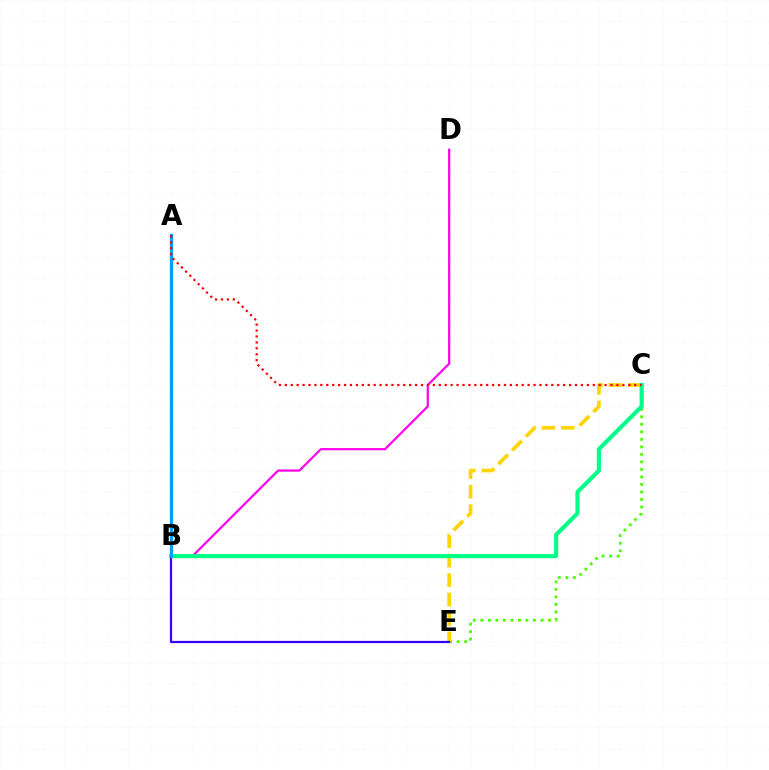{('C', 'E'): [{'color': '#4fff00', 'line_style': 'dotted', 'thickness': 2.04}, {'color': '#ffd500', 'line_style': 'dashed', 'thickness': 2.64}], ('B', 'D'): [{'color': '#ff00ed', 'line_style': 'solid', 'thickness': 1.59}], ('B', 'E'): [{'color': '#3700ff', 'line_style': 'solid', 'thickness': 1.6}], ('B', 'C'): [{'color': '#00ff86', 'line_style': 'solid', 'thickness': 2.99}], ('A', 'B'): [{'color': '#009eff', 'line_style': 'solid', 'thickness': 2.34}], ('A', 'C'): [{'color': '#ff0000', 'line_style': 'dotted', 'thickness': 1.61}]}